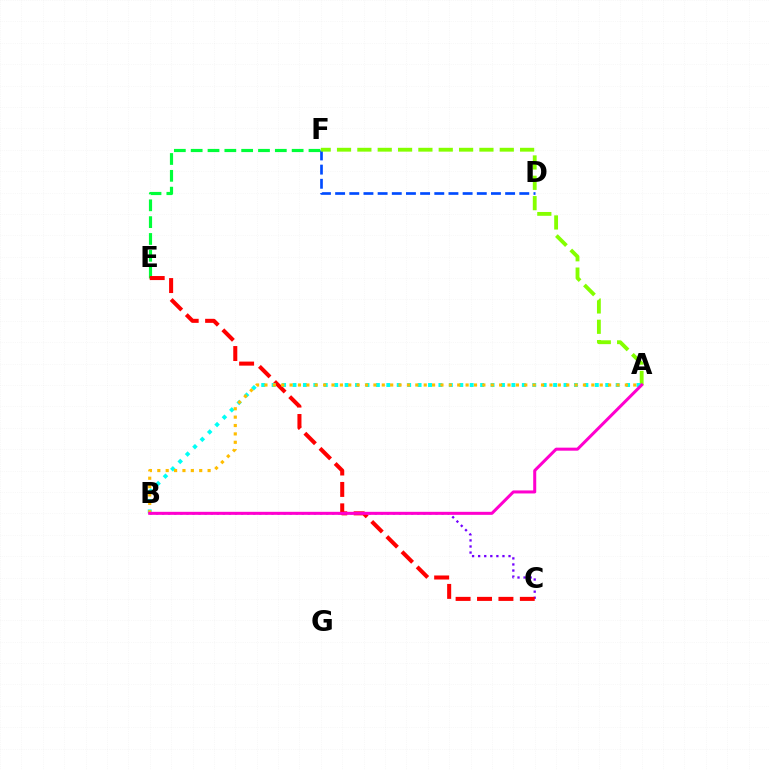{('B', 'C'): [{'color': '#7200ff', 'line_style': 'dotted', 'thickness': 1.65}], ('E', 'F'): [{'color': '#00ff39', 'line_style': 'dashed', 'thickness': 2.29}], ('D', 'F'): [{'color': '#004bff', 'line_style': 'dashed', 'thickness': 1.92}], ('A', 'F'): [{'color': '#84ff00', 'line_style': 'dashed', 'thickness': 2.76}], ('C', 'E'): [{'color': '#ff0000', 'line_style': 'dashed', 'thickness': 2.91}], ('A', 'B'): [{'color': '#00fff6', 'line_style': 'dotted', 'thickness': 2.83}, {'color': '#ffbd00', 'line_style': 'dotted', 'thickness': 2.28}, {'color': '#ff00cf', 'line_style': 'solid', 'thickness': 2.18}]}